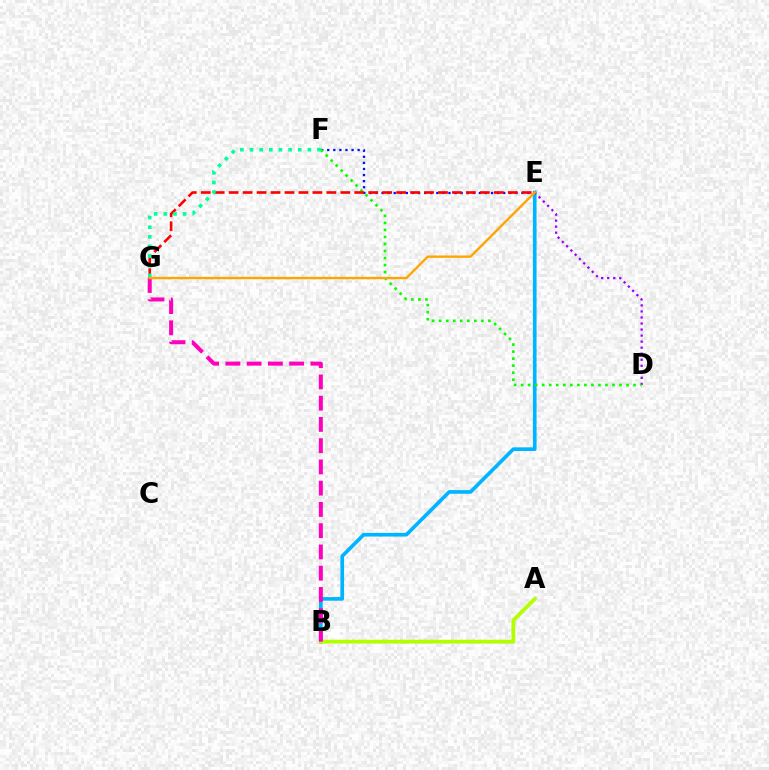{('B', 'E'): [{'color': '#00b5ff', 'line_style': 'solid', 'thickness': 2.64}], ('D', 'E'): [{'color': '#9b00ff', 'line_style': 'dotted', 'thickness': 1.64}], ('A', 'B'): [{'color': '#b3ff00', 'line_style': 'solid', 'thickness': 2.73}], ('B', 'G'): [{'color': '#ff00bd', 'line_style': 'dashed', 'thickness': 2.89}], ('E', 'F'): [{'color': '#0010ff', 'line_style': 'dotted', 'thickness': 1.65}], ('D', 'F'): [{'color': '#08ff00', 'line_style': 'dotted', 'thickness': 1.91}], ('E', 'G'): [{'color': '#ff0000', 'line_style': 'dashed', 'thickness': 1.9}, {'color': '#ffa500', 'line_style': 'solid', 'thickness': 1.71}], ('F', 'G'): [{'color': '#00ff9d', 'line_style': 'dotted', 'thickness': 2.62}]}